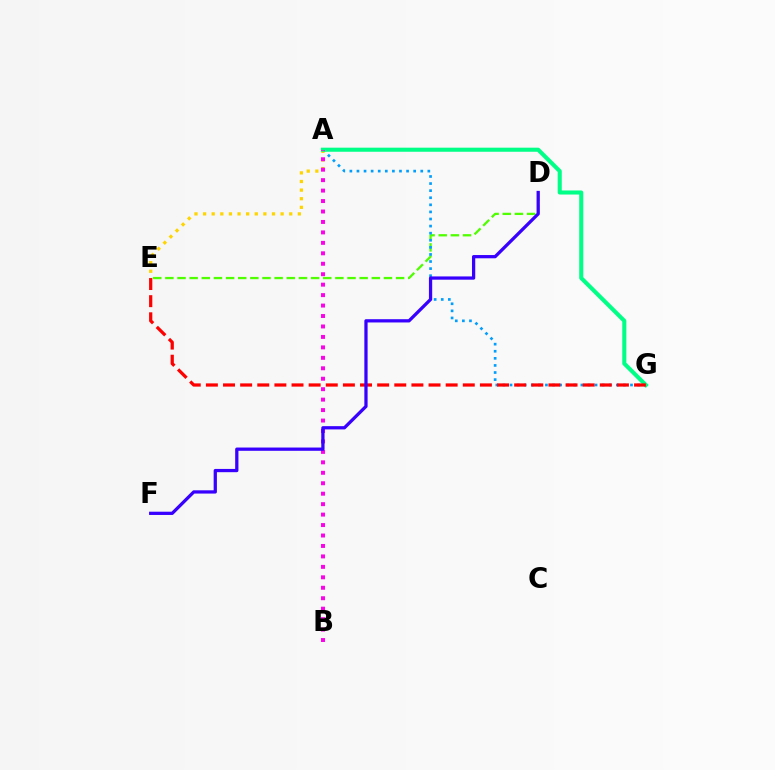{('D', 'E'): [{'color': '#4fff00', 'line_style': 'dashed', 'thickness': 1.65}], ('A', 'G'): [{'color': '#009eff', 'line_style': 'dotted', 'thickness': 1.93}, {'color': '#00ff86', 'line_style': 'solid', 'thickness': 2.93}], ('A', 'E'): [{'color': '#ffd500', 'line_style': 'dotted', 'thickness': 2.34}], ('E', 'G'): [{'color': '#ff0000', 'line_style': 'dashed', 'thickness': 2.33}], ('A', 'B'): [{'color': '#ff00ed', 'line_style': 'dotted', 'thickness': 2.84}], ('D', 'F'): [{'color': '#3700ff', 'line_style': 'solid', 'thickness': 2.34}]}